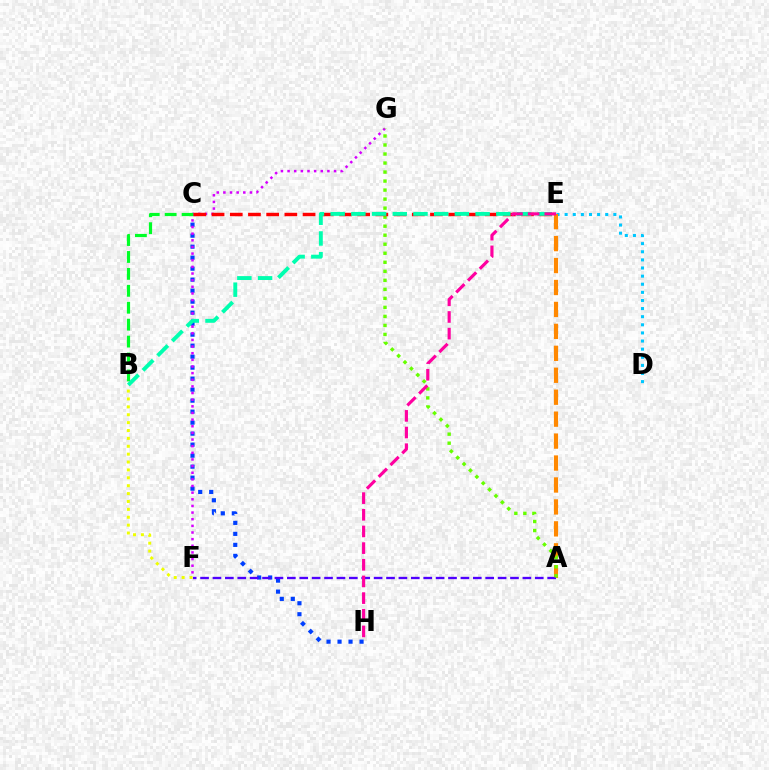{('C', 'H'): [{'color': '#003fff', 'line_style': 'dotted', 'thickness': 2.99}], ('F', 'G'): [{'color': '#d600ff', 'line_style': 'dotted', 'thickness': 1.8}], ('D', 'E'): [{'color': '#00c7ff', 'line_style': 'dotted', 'thickness': 2.21}], ('A', 'E'): [{'color': '#ff8800', 'line_style': 'dashed', 'thickness': 2.98}], ('B', 'F'): [{'color': '#eeff00', 'line_style': 'dotted', 'thickness': 2.14}], ('A', 'F'): [{'color': '#4f00ff', 'line_style': 'dashed', 'thickness': 1.68}], ('B', 'C'): [{'color': '#00ff27', 'line_style': 'dashed', 'thickness': 2.3}], ('A', 'G'): [{'color': '#66ff00', 'line_style': 'dotted', 'thickness': 2.45}], ('C', 'E'): [{'color': '#ff0000', 'line_style': 'dashed', 'thickness': 2.47}], ('B', 'E'): [{'color': '#00ffaf', 'line_style': 'dashed', 'thickness': 2.81}], ('E', 'H'): [{'color': '#ff00a0', 'line_style': 'dashed', 'thickness': 2.26}]}